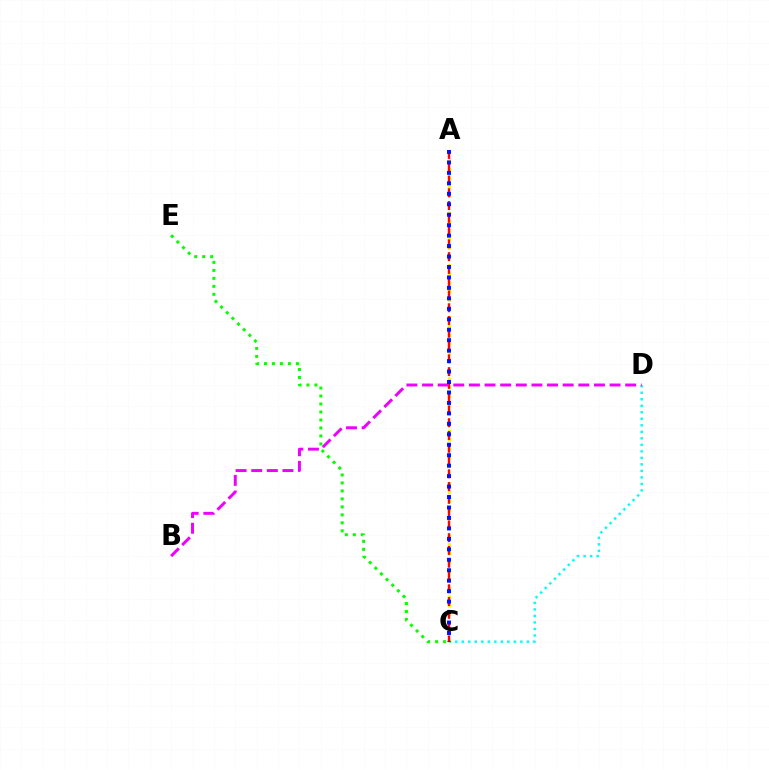{('A', 'C'): [{'color': '#fcf500', 'line_style': 'dotted', 'thickness': 2.37}, {'color': '#ff0000', 'line_style': 'dashed', 'thickness': 1.74}, {'color': '#0010ff', 'line_style': 'dotted', 'thickness': 2.84}], ('C', 'E'): [{'color': '#08ff00', 'line_style': 'dotted', 'thickness': 2.17}], ('C', 'D'): [{'color': '#00fff6', 'line_style': 'dotted', 'thickness': 1.77}], ('B', 'D'): [{'color': '#ee00ff', 'line_style': 'dashed', 'thickness': 2.12}]}